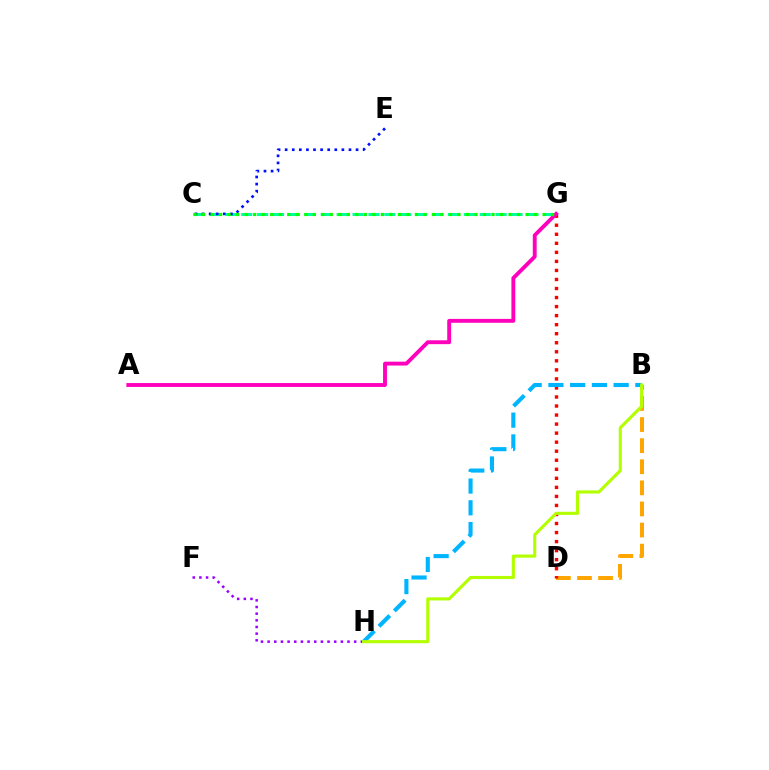{('C', 'G'): [{'color': '#00ff9d', 'line_style': 'dashed', 'thickness': 2.16}, {'color': '#08ff00', 'line_style': 'dotted', 'thickness': 2.31}], ('C', 'E'): [{'color': '#0010ff', 'line_style': 'dotted', 'thickness': 1.93}], ('B', 'D'): [{'color': '#ffa500', 'line_style': 'dashed', 'thickness': 2.87}], ('D', 'G'): [{'color': '#ff0000', 'line_style': 'dotted', 'thickness': 2.46}], ('F', 'H'): [{'color': '#9b00ff', 'line_style': 'dotted', 'thickness': 1.81}], ('A', 'G'): [{'color': '#ff00bd', 'line_style': 'solid', 'thickness': 2.79}], ('B', 'H'): [{'color': '#00b5ff', 'line_style': 'dashed', 'thickness': 2.95}, {'color': '#b3ff00', 'line_style': 'solid', 'thickness': 2.25}]}